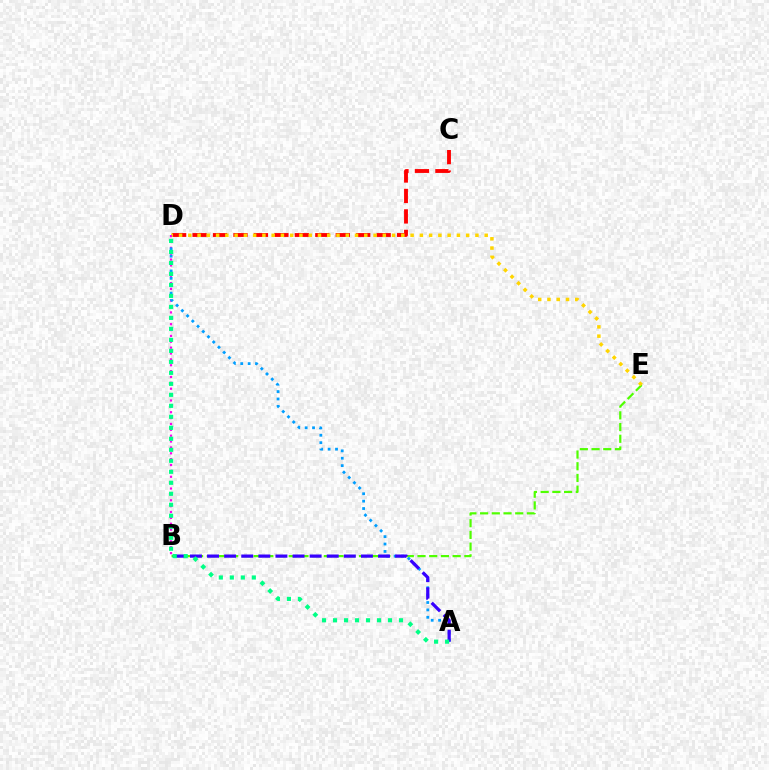{('C', 'D'): [{'color': '#ff0000', 'line_style': 'dashed', 'thickness': 2.78}], ('B', 'E'): [{'color': '#4fff00', 'line_style': 'dashed', 'thickness': 1.59}], ('D', 'E'): [{'color': '#ffd500', 'line_style': 'dotted', 'thickness': 2.52}], ('B', 'D'): [{'color': '#ff00ed', 'line_style': 'dotted', 'thickness': 1.59}], ('A', 'D'): [{'color': '#009eff', 'line_style': 'dotted', 'thickness': 2.01}, {'color': '#00ff86', 'line_style': 'dotted', 'thickness': 2.99}], ('A', 'B'): [{'color': '#3700ff', 'line_style': 'dashed', 'thickness': 2.32}]}